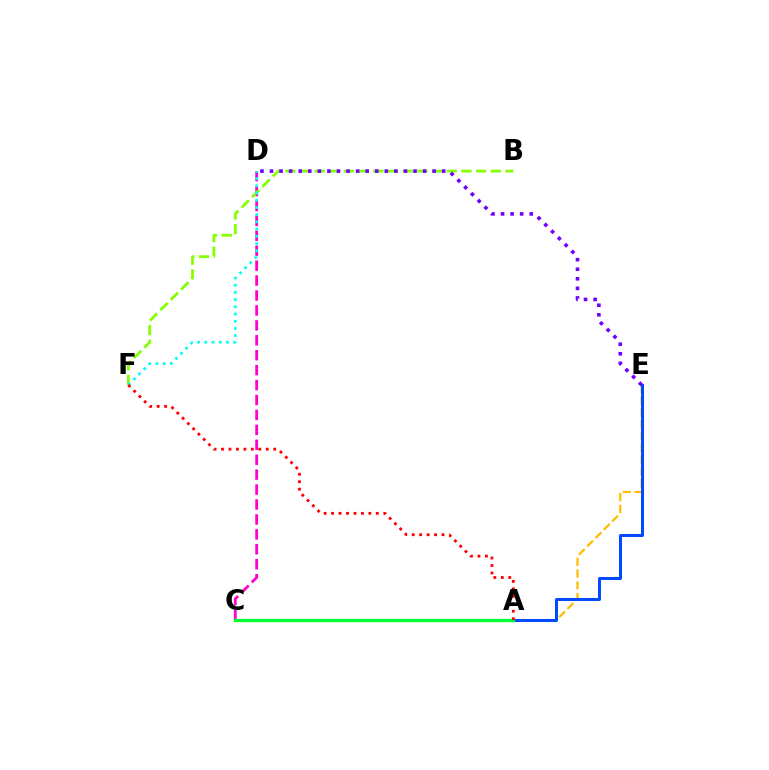{('A', 'E'): [{'color': '#ffbd00', 'line_style': 'dashed', 'thickness': 1.6}, {'color': '#004bff', 'line_style': 'solid', 'thickness': 2.16}], ('C', 'D'): [{'color': '#ff00cf', 'line_style': 'dashed', 'thickness': 2.03}], ('B', 'F'): [{'color': '#84ff00', 'line_style': 'dashed', 'thickness': 1.99}], ('D', 'F'): [{'color': '#00fff6', 'line_style': 'dotted', 'thickness': 1.96}], ('D', 'E'): [{'color': '#7200ff', 'line_style': 'dotted', 'thickness': 2.6}], ('A', 'C'): [{'color': '#00ff39', 'line_style': 'solid', 'thickness': 2.38}], ('A', 'F'): [{'color': '#ff0000', 'line_style': 'dotted', 'thickness': 2.03}]}